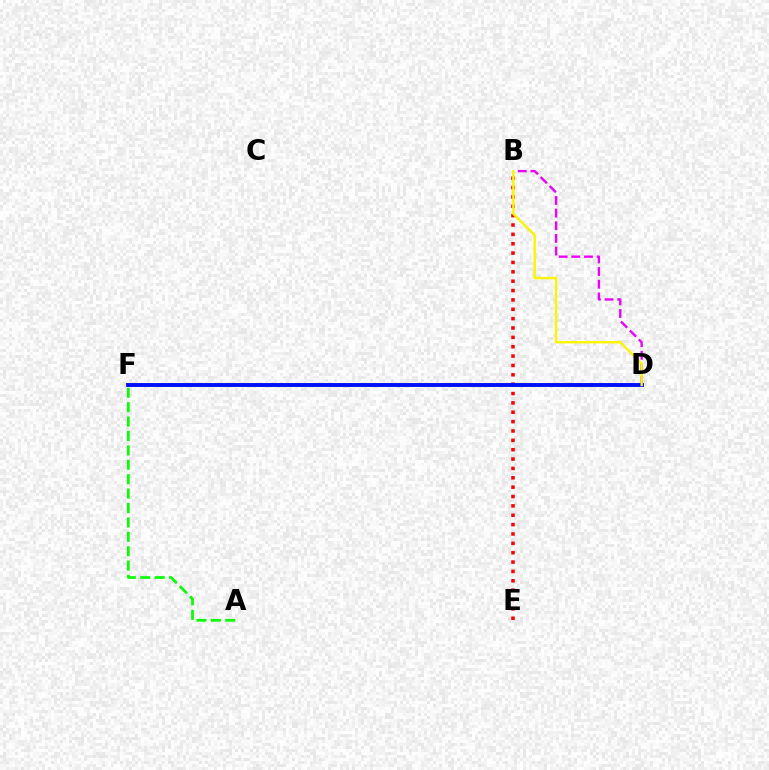{('A', 'F'): [{'color': '#08ff00', 'line_style': 'dashed', 'thickness': 1.96}], ('B', 'D'): [{'color': '#ee00ff', 'line_style': 'dashed', 'thickness': 1.72}, {'color': '#fcf500', 'line_style': 'solid', 'thickness': 1.72}], ('D', 'F'): [{'color': '#00fff6', 'line_style': 'dotted', 'thickness': 2.73}, {'color': '#0010ff', 'line_style': 'solid', 'thickness': 2.81}], ('B', 'E'): [{'color': '#ff0000', 'line_style': 'dotted', 'thickness': 2.54}]}